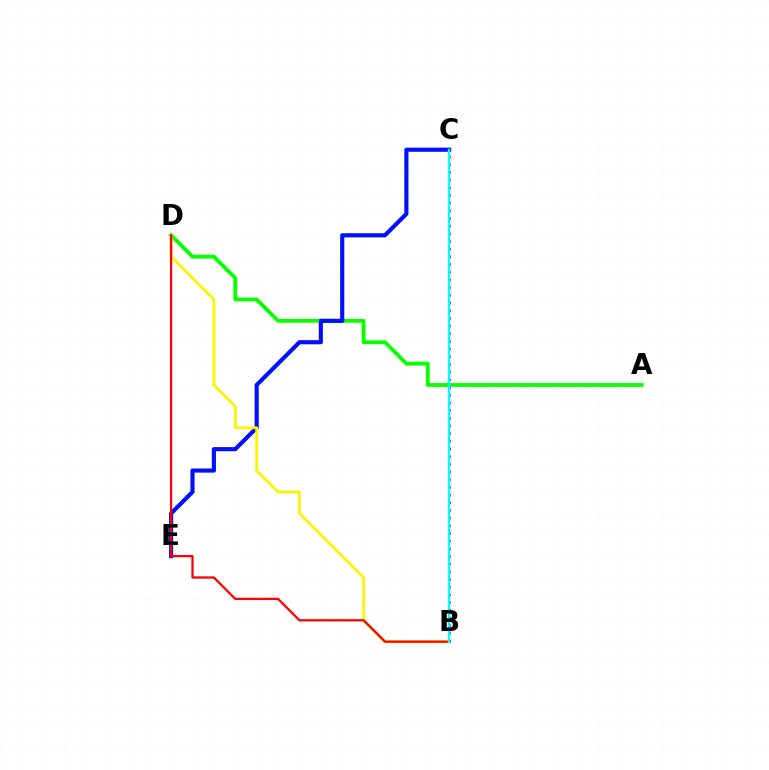{('A', 'D'): [{'color': '#08ff00', 'line_style': 'solid', 'thickness': 2.75}], ('C', 'E'): [{'color': '#0010ff', 'line_style': 'solid', 'thickness': 2.98}], ('B', 'D'): [{'color': '#fcf500', 'line_style': 'solid', 'thickness': 2.01}, {'color': '#ff0000', 'line_style': 'solid', 'thickness': 1.63}], ('B', 'C'): [{'color': '#ee00ff', 'line_style': 'dotted', 'thickness': 2.09}, {'color': '#00fff6', 'line_style': 'solid', 'thickness': 1.72}]}